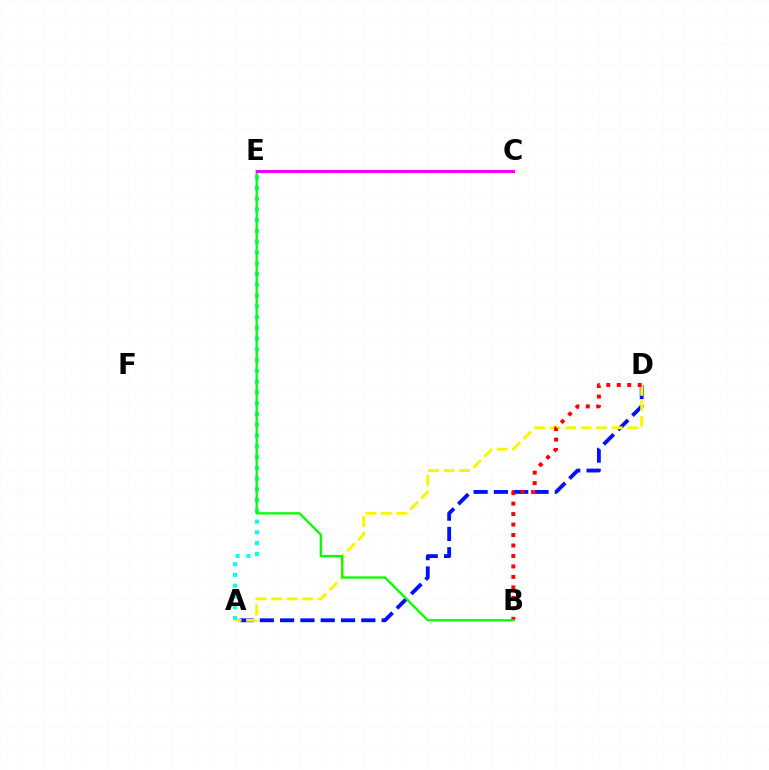{('A', 'D'): [{'color': '#0010ff', 'line_style': 'dashed', 'thickness': 2.76}, {'color': '#fcf500', 'line_style': 'dashed', 'thickness': 2.1}], ('B', 'D'): [{'color': '#ff0000', 'line_style': 'dotted', 'thickness': 2.85}], ('A', 'E'): [{'color': '#00fff6', 'line_style': 'dotted', 'thickness': 2.92}], ('B', 'E'): [{'color': '#08ff00', 'line_style': 'solid', 'thickness': 1.67}], ('C', 'E'): [{'color': '#ee00ff', 'line_style': 'solid', 'thickness': 2.2}]}